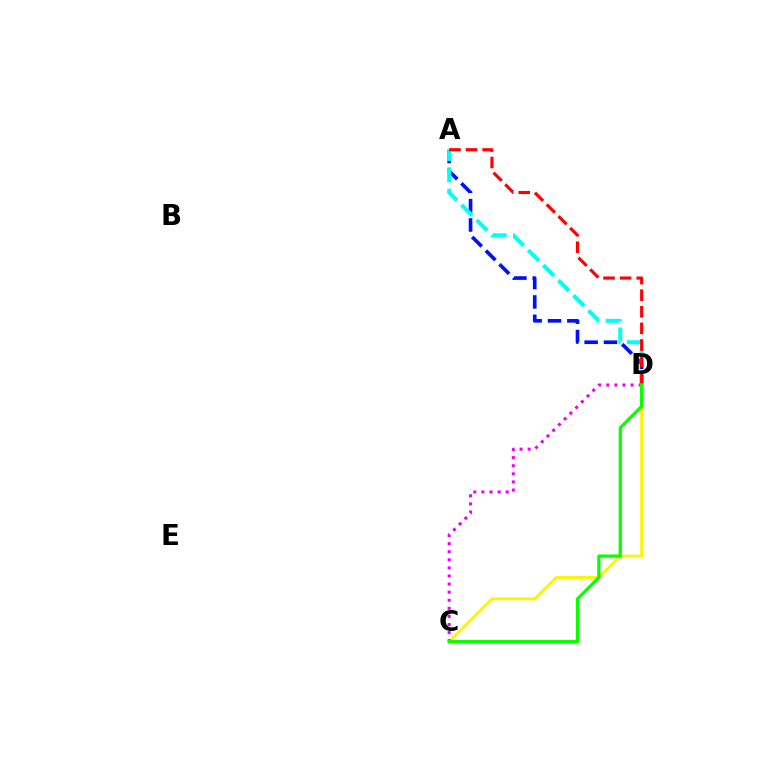{('C', 'D'): [{'color': '#fcf500', 'line_style': 'solid', 'thickness': 2.05}, {'color': '#ee00ff', 'line_style': 'dotted', 'thickness': 2.2}, {'color': '#08ff00', 'line_style': 'solid', 'thickness': 2.34}], ('A', 'D'): [{'color': '#0010ff', 'line_style': 'dashed', 'thickness': 2.63}, {'color': '#00fff6', 'line_style': 'dashed', 'thickness': 2.9}, {'color': '#ff0000', 'line_style': 'dashed', 'thickness': 2.25}]}